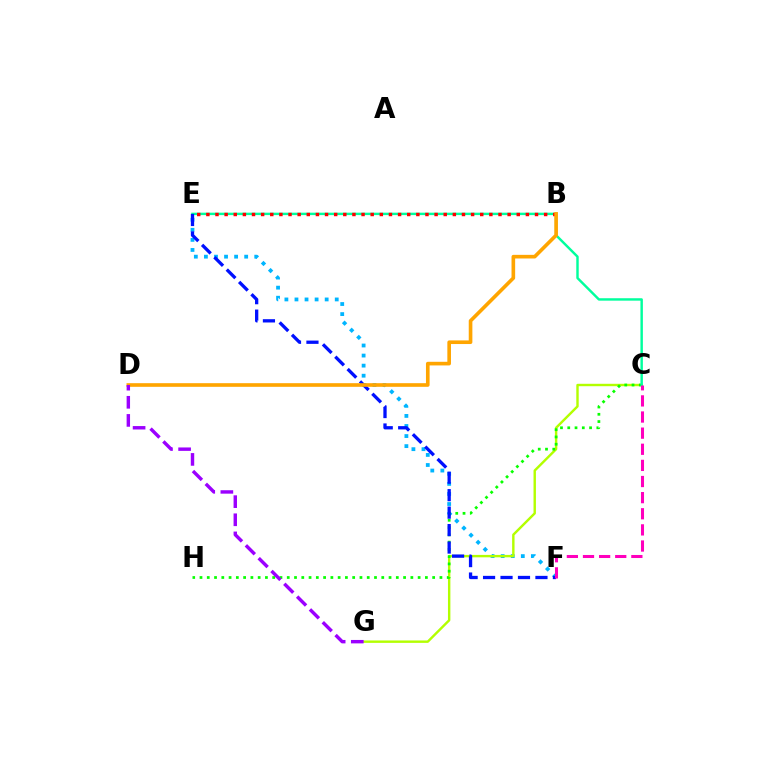{('E', 'F'): [{'color': '#00b5ff', 'line_style': 'dotted', 'thickness': 2.74}, {'color': '#0010ff', 'line_style': 'dashed', 'thickness': 2.37}], ('C', 'G'): [{'color': '#b3ff00', 'line_style': 'solid', 'thickness': 1.74}], ('C', 'H'): [{'color': '#08ff00', 'line_style': 'dotted', 'thickness': 1.98}], ('C', 'E'): [{'color': '#00ff9d', 'line_style': 'solid', 'thickness': 1.76}], ('B', 'E'): [{'color': '#ff0000', 'line_style': 'dotted', 'thickness': 2.48}], ('C', 'F'): [{'color': '#ff00bd', 'line_style': 'dashed', 'thickness': 2.19}], ('B', 'D'): [{'color': '#ffa500', 'line_style': 'solid', 'thickness': 2.62}], ('D', 'G'): [{'color': '#9b00ff', 'line_style': 'dashed', 'thickness': 2.46}]}